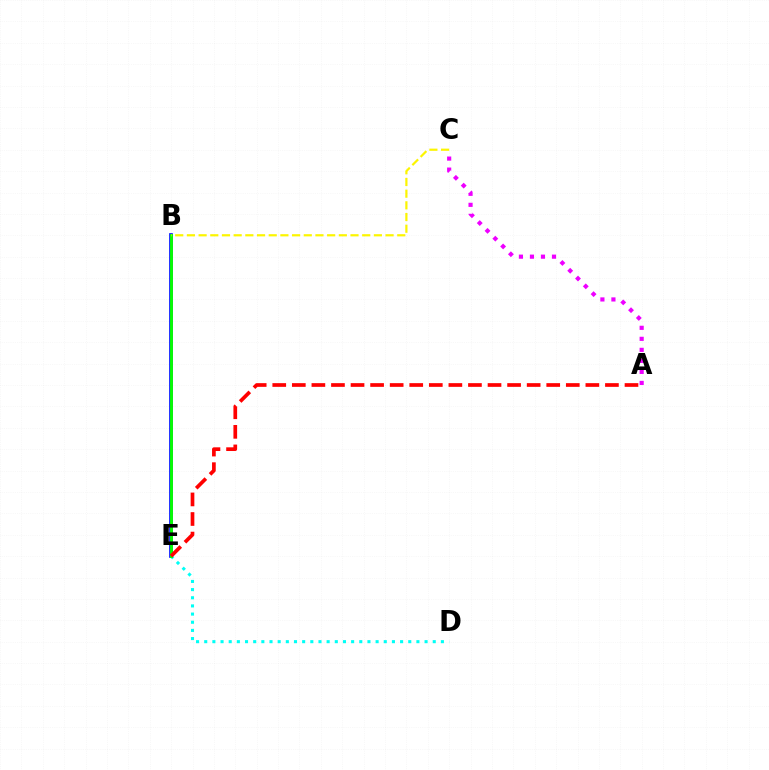{('B', 'E'): [{'color': '#0010ff', 'line_style': 'solid', 'thickness': 2.65}, {'color': '#08ff00', 'line_style': 'solid', 'thickness': 2.07}], ('D', 'E'): [{'color': '#00fff6', 'line_style': 'dotted', 'thickness': 2.22}], ('A', 'C'): [{'color': '#ee00ff', 'line_style': 'dotted', 'thickness': 2.99}], ('B', 'C'): [{'color': '#fcf500', 'line_style': 'dashed', 'thickness': 1.59}], ('A', 'E'): [{'color': '#ff0000', 'line_style': 'dashed', 'thickness': 2.66}]}